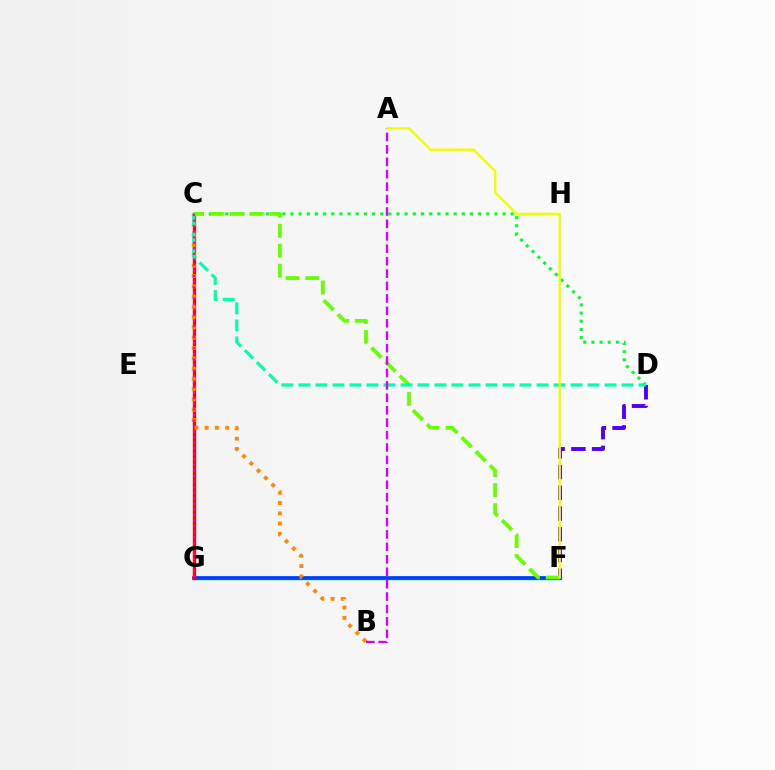{('F', 'G'): [{'color': '#00c7ff', 'line_style': 'solid', 'thickness': 2.49}, {'color': '#003fff', 'line_style': 'solid', 'thickness': 2.69}], ('D', 'F'): [{'color': '#4f00ff', 'line_style': 'dashed', 'thickness': 2.82}], ('C', 'D'): [{'color': '#00ff27', 'line_style': 'dotted', 'thickness': 2.22}, {'color': '#00ffaf', 'line_style': 'dashed', 'thickness': 2.31}], ('C', 'G'): [{'color': '#ff0000', 'line_style': 'solid', 'thickness': 2.34}, {'color': '#ff00a0', 'line_style': 'dotted', 'thickness': 1.51}], ('B', 'C'): [{'color': '#ff8800', 'line_style': 'dotted', 'thickness': 2.79}], ('C', 'F'): [{'color': '#66ff00', 'line_style': 'dashed', 'thickness': 2.71}], ('A', 'B'): [{'color': '#d600ff', 'line_style': 'dashed', 'thickness': 1.69}], ('A', 'F'): [{'color': '#eeff00', 'line_style': 'solid', 'thickness': 1.72}]}